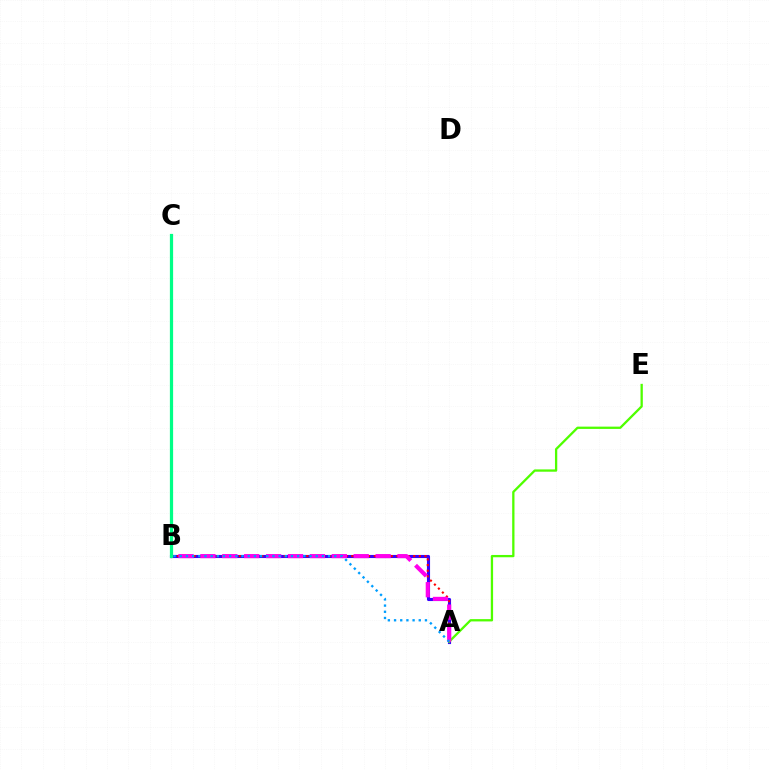{('A', 'B'): [{'color': '#3700ff', 'line_style': 'solid', 'thickness': 2.24}, {'color': '#ff0000', 'line_style': 'dotted', 'thickness': 1.53}, {'color': '#ff00ed', 'line_style': 'dashed', 'thickness': 2.98}, {'color': '#009eff', 'line_style': 'dotted', 'thickness': 1.68}], ('B', 'C'): [{'color': '#ffd500', 'line_style': 'dotted', 'thickness': 1.94}, {'color': '#00ff86', 'line_style': 'solid', 'thickness': 2.32}], ('A', 'E'): [{'color': '#4fff00', 'line_style': 'solid', 'thickness': 1.65}]}